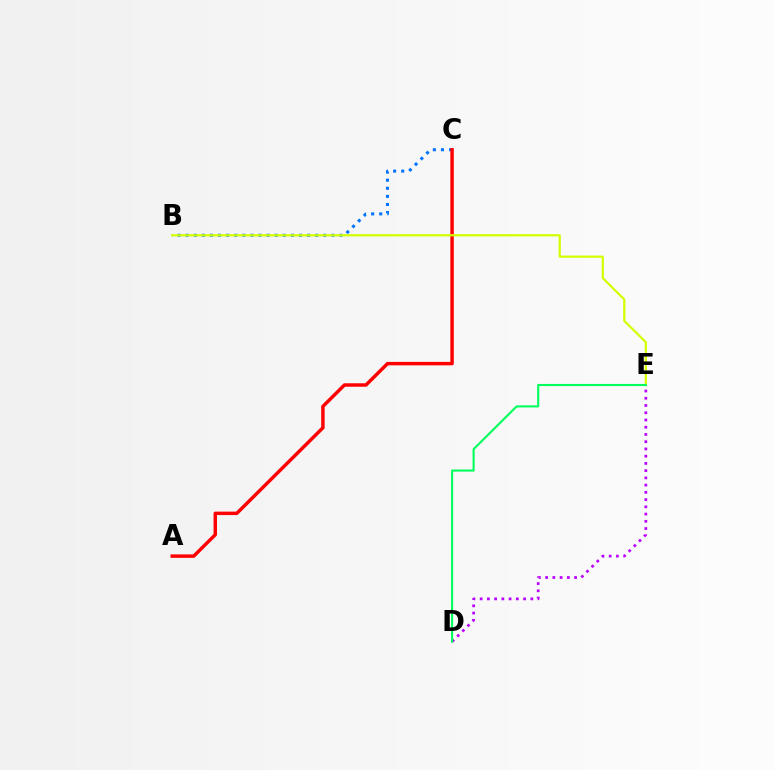{('B', 'C'): [{'color': '#0074ff', 'line_style': 'dotted', 'thickness': 2.2}], ('A', 'C'): [{'color': '#ff0000', 'line_style': 'solid', 'thickness': 2.48}], ('B', 'E'): [{'color': '#d1ff00', 'line_style': 'solid', 'thickness': 1.6}], ('D', 'E'): [{'color': '#b900ff', 'line_style': 'dotted', 'thickness': 1.97}, {'color': '#00ff5c', 'line_style': 'solid', 'thickness': 1.51}]}